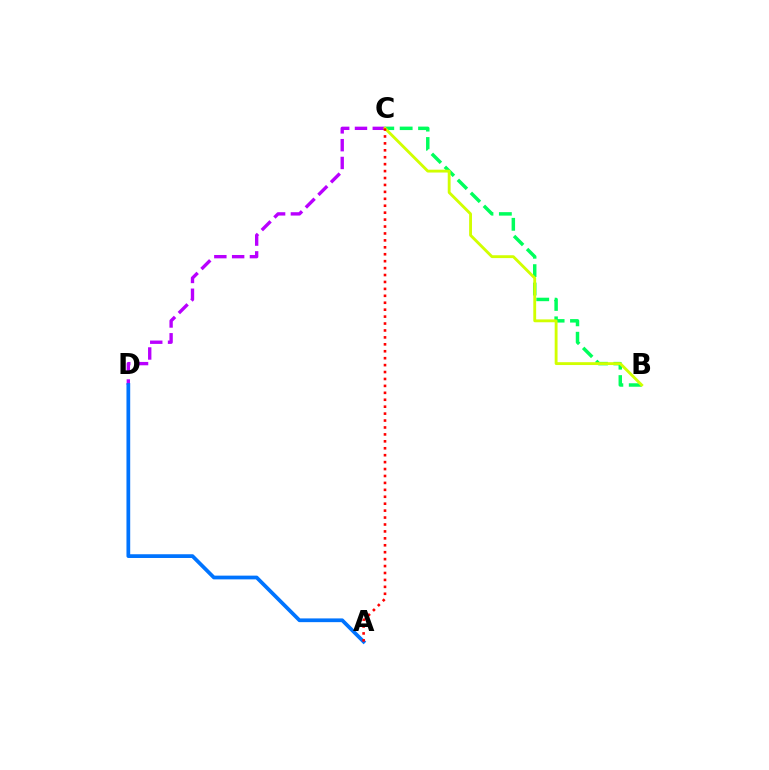{('B', 'C'): [{'color': '#00ff5c', 'line_style': 'dashed', 'thickness': 2.5}, {'color': '#d1ff00', 'line_style': 'solid', 'thickness': 2.06}], ('C', 'D'): [{'color': '#b900ff', 'line_style': 'dashed', 'thickness': 2.42}], ('A', 'D'): [{'color': '#0074ff', 'line_style': 'solid', 'thickness': 2.69}], ('A', 'C'): [{'color': '#ff0000', 'line_style': 'dotted', 'thickness': 1.88}]}